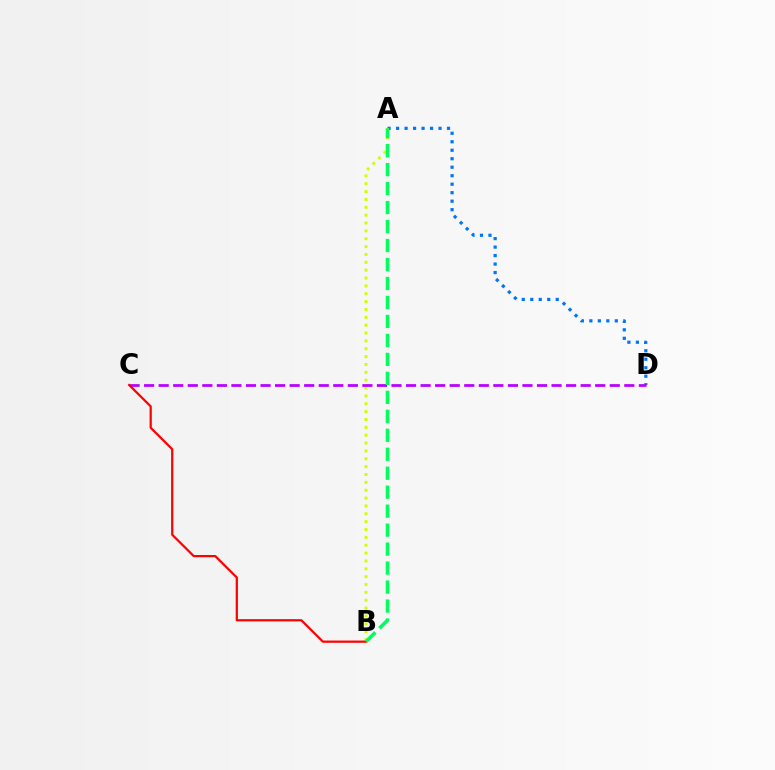{('A', 'D'): [{'color': '#0074ff', 'line_style': 'dotted', 'thickness': 2.31}], ('A', 'B'): [{'color': '#d1ff00', 'line_style': 'dotted', 'thickness': 2.14}, {'color': '#00ff5c', 'line_style': 'dashed', 'thickness': 2.58}], ('C', 'D'): [{'color': '#b900ff', 'line_style': 'dashed', 'thickness': 1.98}], ('B', 'C'): [{'color': '#ff0000', 'line_style': 'solid', 'thickness': 1.6}]}